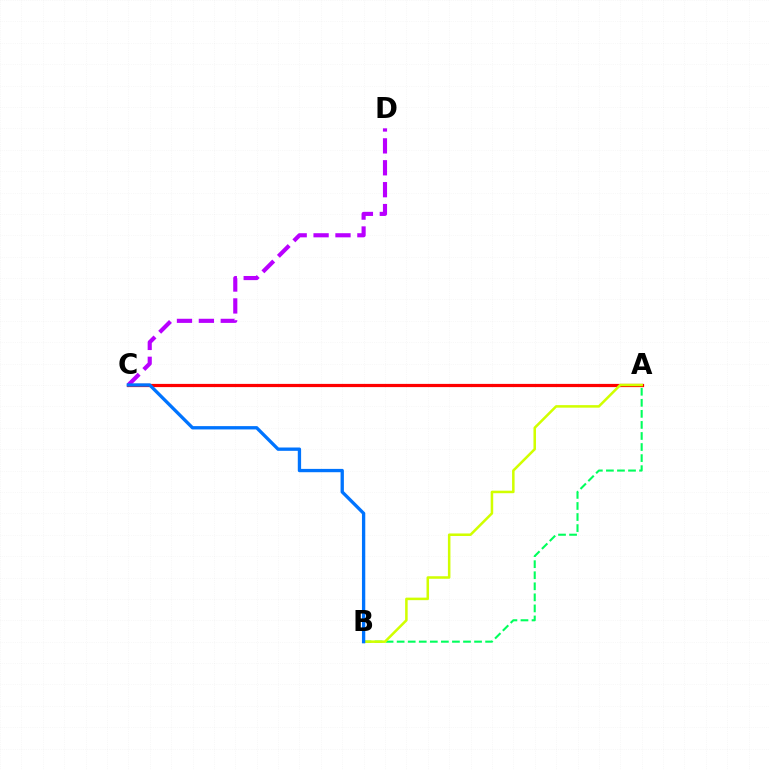{('A', 'B'): [{'color': '#00ff5c', 'line_style': 'dashed', 'thickness': 1.5}, {'color': '#d1ff00', 'line_style': 'solid', 'thickness': 1.82}], ('A', 'C'): [{'color': '#ff0000', 'line_style': 'solid', 'thickness': 2.31}], ('C', 'D'): [{'color': '#b900ff', 'line_style': 'dashed', 'thickness': 2.98}], ('B', 'C'): [{'color': '#0074ff', 'line_style': 'solid', 'thickness': 2.39}]}